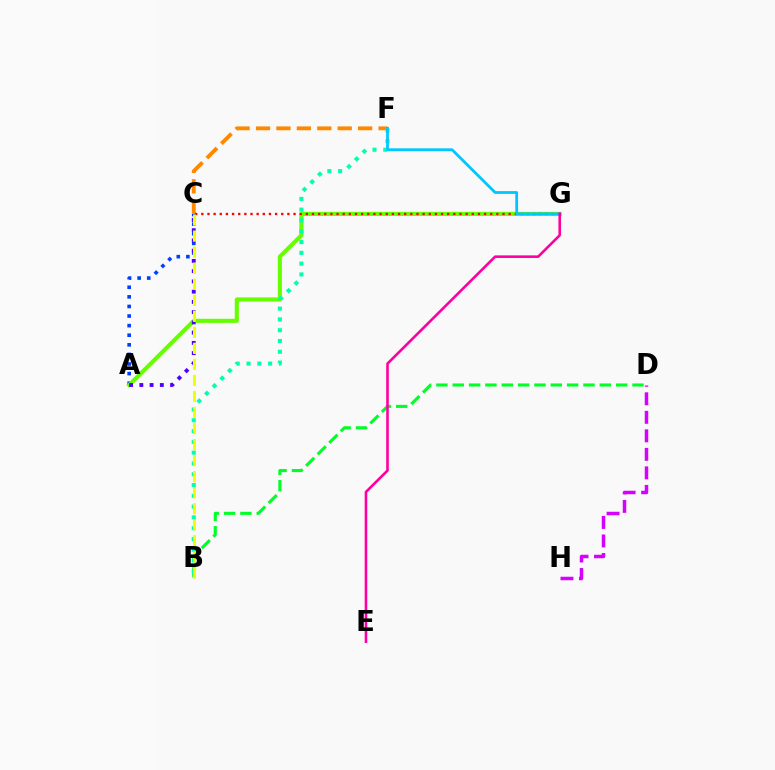{('A', 'C'): [{'color': '#003fff', 'line_style': 'dotted', 'thickness': 2.61}, {'color': '#4f00ff', 'line_style': 'dotted', 'thickness': 2.78}], ('C', 'F'): [{'color': '#ff8800', 'line_style': 'dashed', 'thickness': 2.77}], ('A', 'G'): [{'color': '#66ff00', 'line_style': 'solid', 'thickness': 2.94}], ('D', 'H'): [{'color': '#d600ff', 'line_style': 'dashed', 'thickness': 2.52}], ('C', 'G'): [{'color': '#ff0000', 'line_style': 'dotted', 'thickness': 1.67}], ('B', 'D'): [{'color': '#00ff27', 'line_style': 'dashed', 'thickness': 2.22}], ('B', 'F'): [{'color': '#00ffaf', 'line_style': 'dotted', 'thickness': 2.93}], ('F', 'G'): [{'color': '#00c7ff', 'line_style': 'solid', 'thickness': 2.02}], ('B', 'C'): [{'color': '#eeff00', 'line_style': 'dashed', 'thickness': 2.18}], ('E', 'G'): [{'color': '#ff00a0', 'line_style': 'solid', 'thickness': 1.88}]}